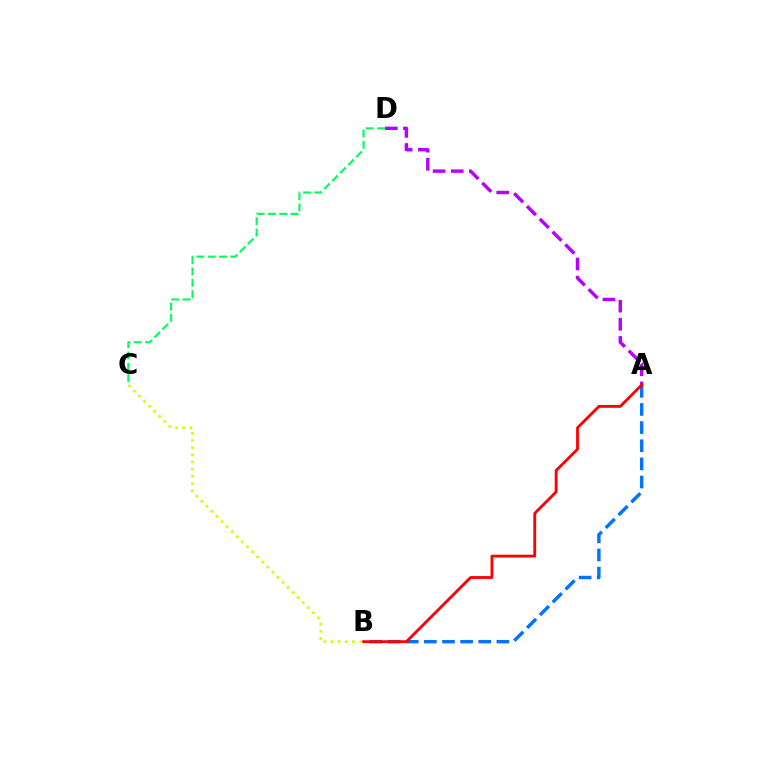{('A', 'B'): [{'color': '#0074ff', 'line_style': 'dashed', 'thickness': 2.46}, {'color': '#ff0000', 'line_style': 'solid', 'thickness': 2.04}], ('A', 'D'): [{'color': '#b900ff', 'line_style': 'dashed', 'thickness': 2.46}], ('B', 'C'): [{'color': '#d1ff00', 'line_style': 'dotted', 'thickness': 1.95}], ('C', 'D'): [{'color': '#00ff5c', 'line_style': 'dashed', 'thickness': 1.54}]}